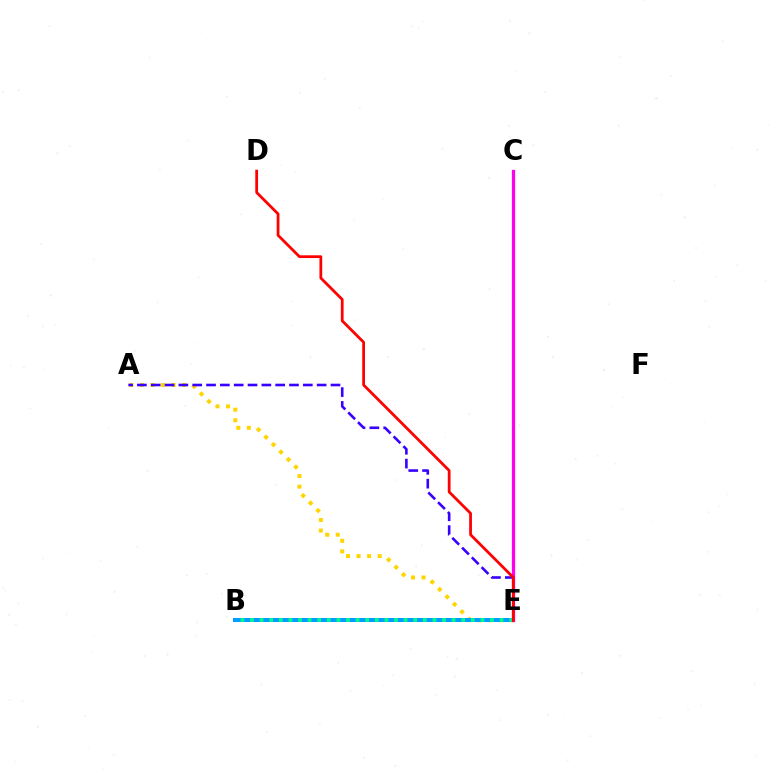{('A', 'E'): [{'color': '#ffd500', 'line_style': 'dotted', 'thickness': 2.87}, {'color': '#3700ff', 'line_style': 'dashed', 'thickness': 1.88}], ('C', 'E'): [{'color': '#4fff00', 'line_style': 'dotted', 'thickness': 2.11}, {'color': '#ff00ed', 'line_style': 'solid', 'thickness': 2.34}], ('B', 'E'): [{'color': '#009eff', 'line_style': 'solid', 'thickness': 2.89}, {'color': '#00ff86', 'line_style': 'dotted', 'thickness': 2.61}], ('D', 'E'): [{'color': '#ff0000', 'line_style': 'solid', 'thickness': 1.99}]}